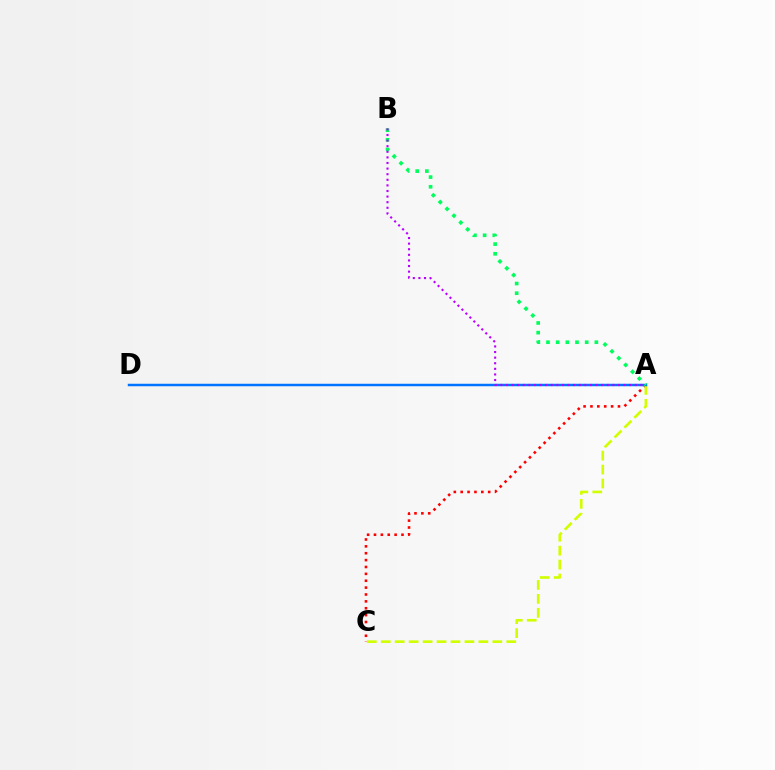{('A', 'C'): [{'color': '#ff0000', 'line_style': 'dotted', 'thickness': 1.87}, {'color': '#d1ff00', 'line_style': 'dashed', 'thickness': 1.89}], ('A', 'D'): [{'color': '#0074ff', 'line_style': 'solid', 'thickness': 1.78}], ('A', 'B'): [{'color': '#00ff5c', 'line_style': 'dotted', 'thickness': 2.63}, {'color': '#b900ff', 'line_style': 'dotted', 'thickness': 1.52}]}